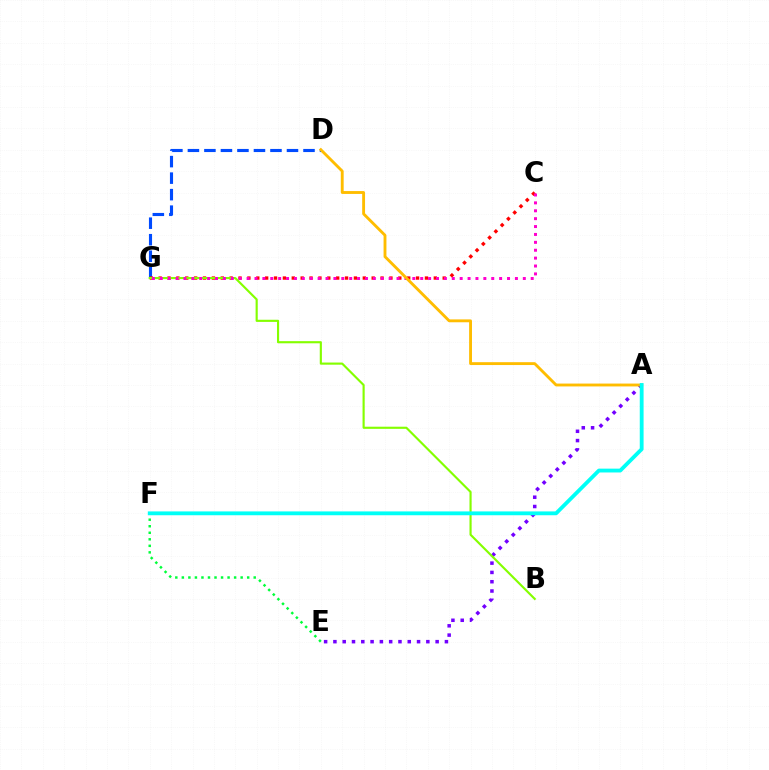{('A', 'E'): [{'color': '#7200ff', 'line_style': 'dotted', 'thickness': 2.52}], ('D', 'G'): [{'color': '#004bff', 'line_style': 'dashed', 'thickness': 2.24}], ('C', 'G'): [{'color': '#ff0000', 'line_style': 'dotted', 'thickness': 2.41}, {'color': '#ff00cf', 'line_style': 'dotted', 'thickness': 2.14}], ('B', 'G'): [{'color': '#84ff00', 'line_style': 'solid', 'thickness': 1.54}], ('A', 'D'): [{'color': '#ffbd00', 'line_style': 'solid', 'thickness': 2.06}], ('E', 'F'): [{'color': '#00ff39', 'line_style': 'dotted', 'thickness': 1.78}], ('A', 'F'): [{'color': '#00fff6', 'line_style': 'solid', 'thickness': 2.76}]}